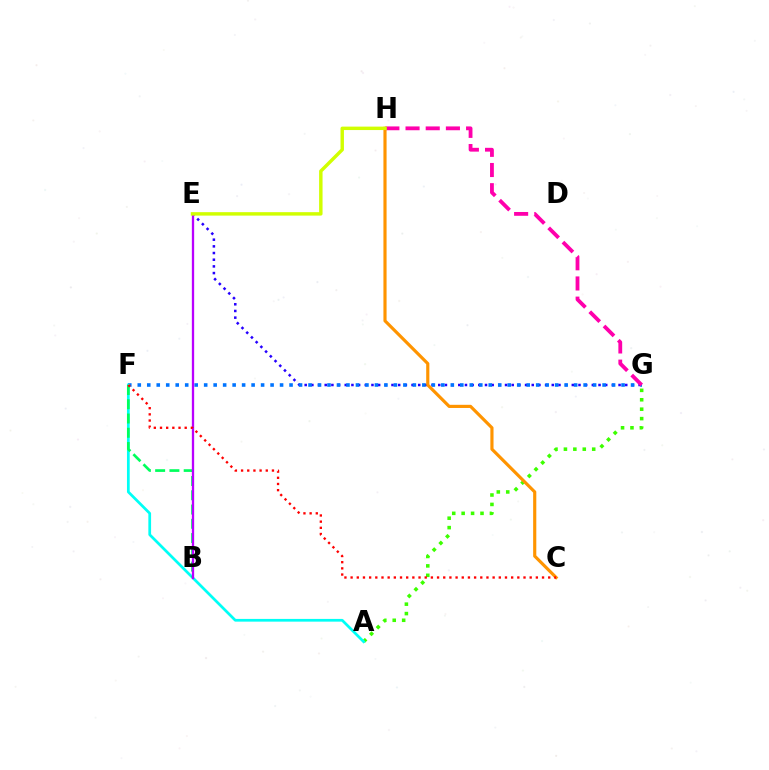{('E', 'G'): [{'color': '#2500ff', 'line_style': 'dotted', 'thickness': 1.81}], ('F', 'G'): [{'color': '#0074ff', 'line_style': 'dotted', 'thickness': 2.58}], ('A', 'G'): [{'color': '#3dff00', 'line_style': 'dotted', 'thickness': 2.56}], ('A', 'F'): [{'color': '#00fff6', 'line_style': 'solid', 'thickness': 1.97}], ('B', 'F'): [{'color': '#00ff5c', 'line_style': 'dashed', 'thickness': 1.94}], ('G', 'H'): [{'color': '#ff00ac', 'line_style': 'dashed', 'thickness': 2.74}], ('C', 'H'): [{'color': '#ff9400', 'line_style': 'solid', 'thickness': 2.27}], ('B', 'E'): [{'color': '#b900ff', 'line_style': 'solid', 'thickness': 1.66}], ('E', 'H'): [{'color': '#d1ff00', 'line_style': 'solid', 'thickness': 2.48}], ('C', 'F'): [{'color': '#ff0000', 'line_style': 'dotted', 'thickness': 1.68}]}